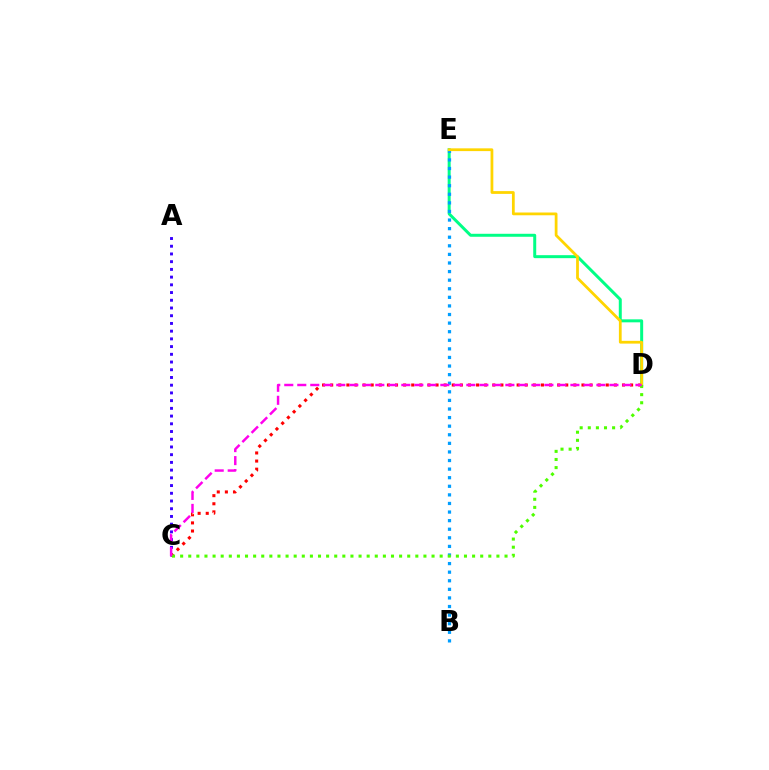{('A', 'C'): [{'color': '#3700ff', 'line_style': 'dotted', 'thickness': 2.1}], ('D', 'E'): [{'color': '#00ff86', 'line_style': 'solid', 'thickness': 2.15}, {'color': '#ffd500', 'line_style': 'solid', 'thickness': 1.99}], ('B', 'E'): [{'color': '#009eff', 'line_style': 'dotted', 'thickness': 2.33}], ('C', 'D'): [{'color': '#ff0000', 'line_style': 'dotted', 'thickness': 2.2}, {'color': '#4fff00', 'line_style': 'dotted', 'thickness': 2.2}, {'color': '#ff00ed', 'line_style': 'dashed', 'thickness': 1.77}]}